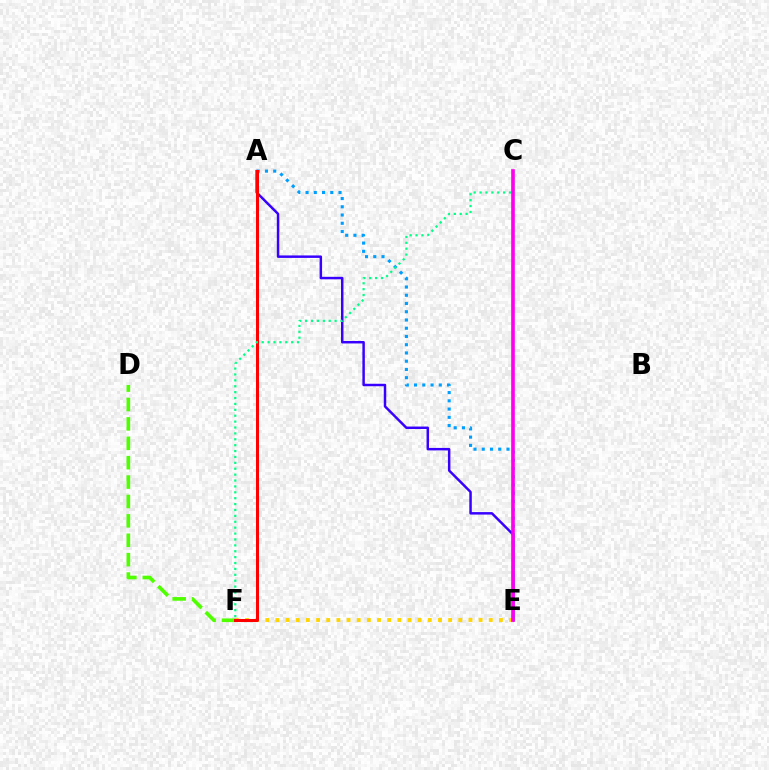{('D', 'F'): [{'color': '#4fff00', 'line_style': 'dashed', 'thickness': 2.63}], ('A', 'E'): [{'color': '#3700ff', 'line_style': 'solid', 'thickness': 1.78}, {'color': '#009eff', 'line_style': 'dotted', 'thickness': 2.24}], ('E', 'F'): [{'color': '#ffd500', 'line_style': 'dotted', 'thickness': 2.76}], ('A', 'F'): [{'color': '#ff0000', 'line_style': 'solid', 'thickness': 2.18}], ('C', 'F'): [{'color': '#00ff86', 'line_style': 'dotted', 'thickness': 1.6}], ('C', 'E'): [{'color': '#ff00ed', 'line_style': 'solid', 'thickness': 2.61}]}